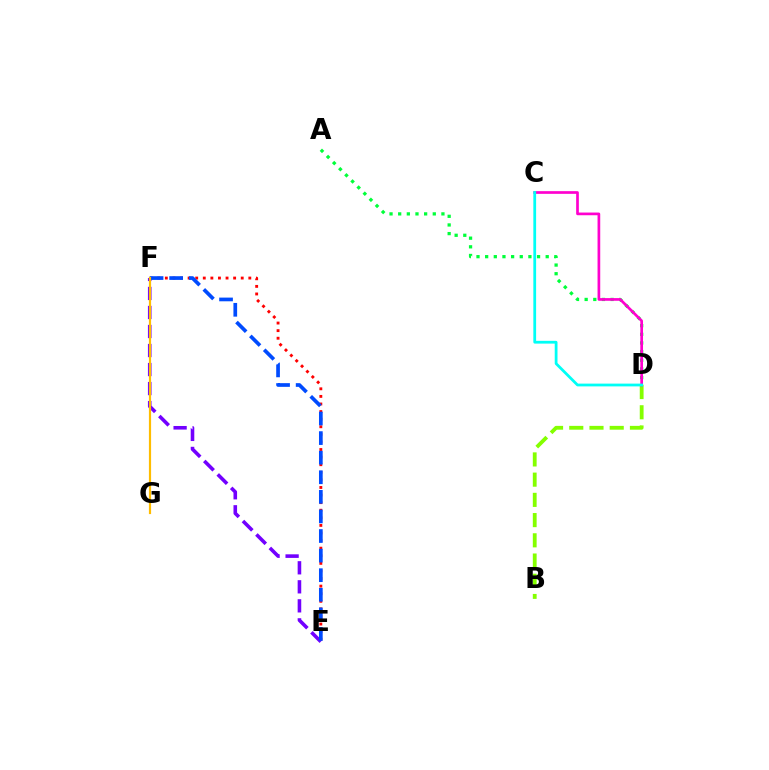{('A', 'D'): [{'color': '#00ff39', 'line_style': 'dotted', 'thickness': 2.35}], ('B', 'D'): [{'color': '#84ff00', 'line_style': 'dashed', 'thickness': 2.75}], ('E', 'F'): [{'color': '#ff0000', 'line_style': 'dotted', 'thickness': 2.06}, {'color': '#7200ff', 'line_style': 'dashed', 'thickness': 2.58}, {'color': '#004bff', 'line_style': 'dashed', 'thickness': 2.66}], ('C', 'D'): [{'color': '#ff00cf', 'line_style': 'solid', 'thickness': 1.94}, {'color': '#00fff6', 'line_style': 'solid', 'thickness': 2.0}], ('F', 'G'): [{'color': '#ffbd00', 'line_style': 'solid', 'thickness': 1.57}]}